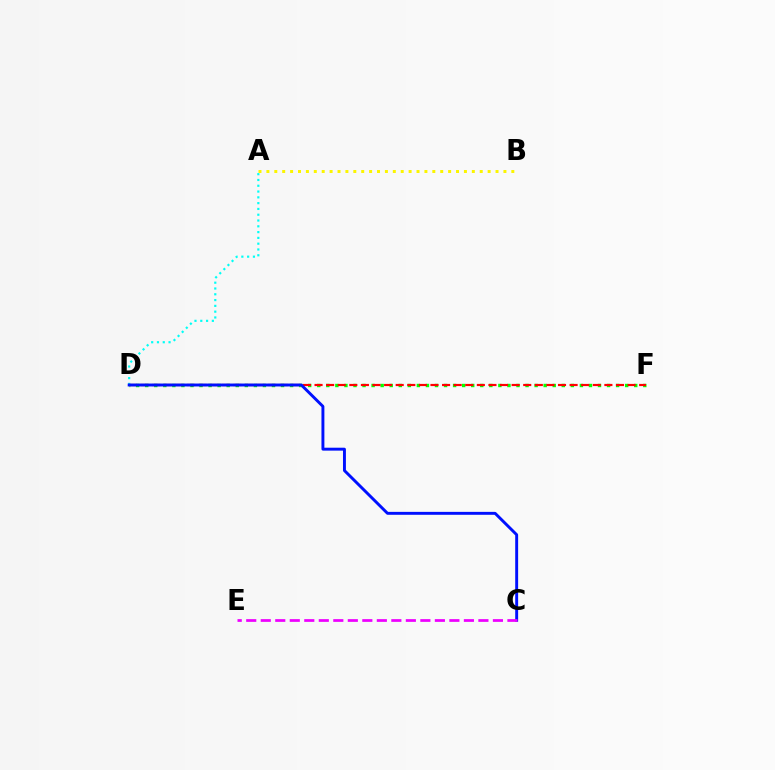{('D', 'F'): [{'color': '#08ff00', 'line_style': 'dotted', 'thickness': 2.46}, {'color': '#ff0000', 'line_style': 'dashed', 'thickness': 1.57}], ('A', 'B'): [{'color': '#fcf500', 'line_style': 'dotted', 'thickness': 2.15}], ('A', 'D'): [{'color': '#00fff6', 'line_style': 'dotted', 'thickness': 1.57}], ('C', 'D'): [{'color': '#0010ff', 'line_style': 'solid', 'thickness': 2.1}], ('C', 'E'): [{'color': '#ee00ff', 'line_style': 'dashed', 'thickness': 1.97}]}